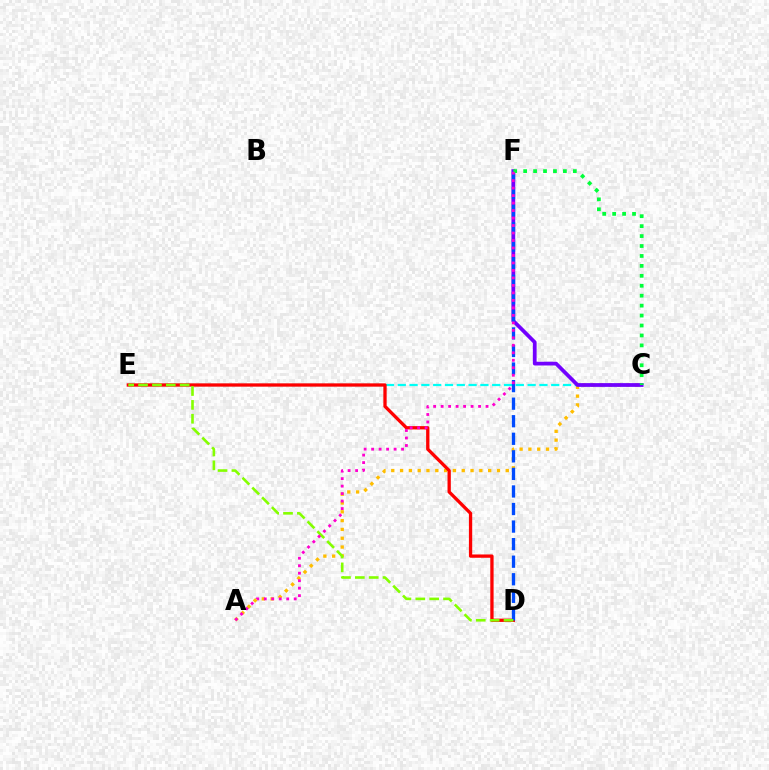{('C', 'E'): [{'color': '#00fff6', 'line_style': 'dashed', 'thickness': 1.6}], ('A', 'C'): [{'color': '#ffbd00', 'line_style': 'dotted', 'thickness': 2.39}], ('C', 'F'): [{'color': '#7200ff', 'line_style': 'solid', 'thickness': 2.7}, {'color': '#00ff39', 'line_style': 'dotted', 'thickness': 2.7}], ('D', 'E'): [{'color': '#ff0000', 'line_style': 'solid', 'thickness': 2.37}, {'color': '#84ff00', 'line_style': 'dashed', 'thickness': 1.88}], ('D', 'F'): [{'color': '#004bff', 'line_style': 'dashed', 'thickness': 2.39}], ('A', 'F'): [{'color': '#ff00cf', 'line_style': 'dotted', 'thickness': 2.03}]}